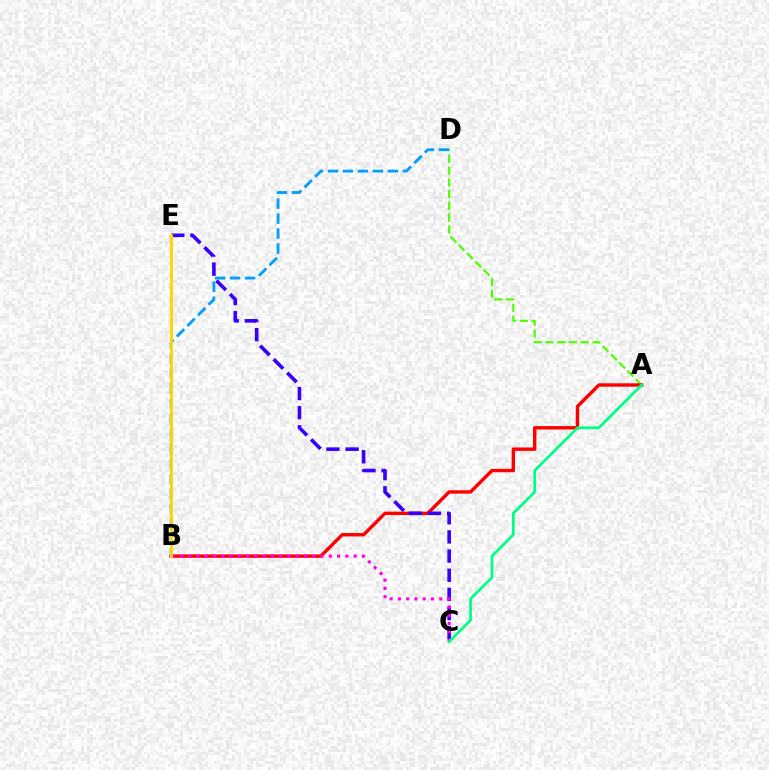{('A', 'D'): [{'color': '#4fff00', 'line_style': 'dashed', 'thickness': 1.6}], ('A', 'B'): [{'color': '#ff0000', 'line_style': 'solid', 'thickness': 2.45}], ('C', 'E'): [{'color': '#3700ff', 'line_style': 'dashed', 'thickness': 2.6}], ('B', 'C'): [{'color': '#ff00ed', 'line_style': 'dotted', 'thickness': 2.25}], ('A', 'C'): [{'color': '#00ff86', 'line_style': 'solid', 'thickness': 1.97}], ('B', 'D'): [{'color': '#009eff', 'line_style': 'dashed', 'thickness': 2.03}], ('B', 'E'): [{'color': '#ffd500', 'line_style': 'solid', 'thickness': 2.08}]}